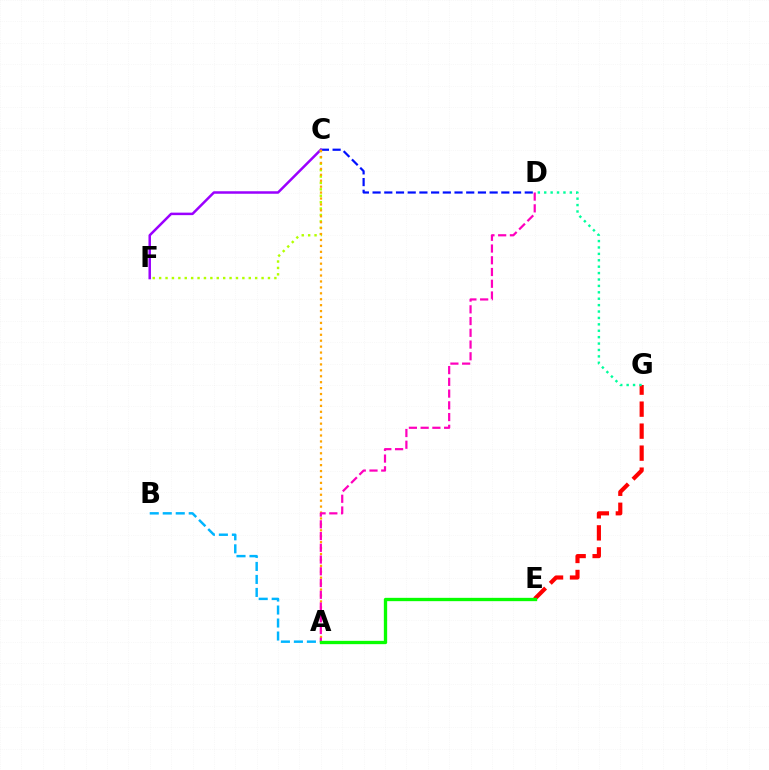{('C', 'D'): [{'color': '#0010ff', 'line_style': 'dashed', 'thickness': 1.59}], ('C', 'F'): [{'color': '#9b00ff', 'line_style': 'solid', 'thickness': 1.8}, {'color': '#b3ff00', 'line_style': 'dotted', 'thickness': 1.74}], ('A', 'B'): [{'color': '#00b5ff', 'line_style': 'dashed', 'thickness': 1.77}], ('E', 'G'): [{'color': '#ff0000', 'line_style': 'dashed', 'thickness': 2.99}], ('A', 'C'): [{'color': '#ffa500', 'line_style': 'dotted', 'thickness': 1.61}], ('D', 'G'): [{'color': '#00ff9d', 'line_style': 'dotted', 'thickness': 1.74}], ('A', 'D'): [{'color': '#ff00bd', 'line_style': 'dashed', 'thickness': 1.59}], ('A', 'E'): [{'color': '#08ff00', 'line_style': 'solid', 'thickness': 2.39}]}